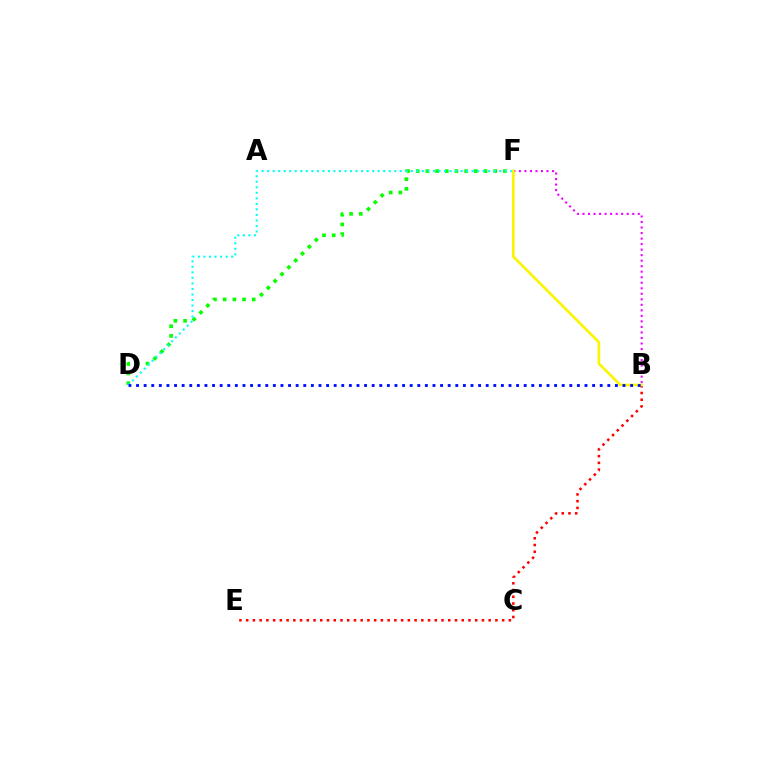{('B', 'F'): [{'color': '#ee00ff', 'line_style': 'dotted', 'thickness': 1.5}, {'color': '#fcf500', 'line_style': 'solid', 'thickness': 1.92}], ('D', 'F'): [{'color': '#08ff00', 'line_style': 'dotted', 'thickness': 2.63}, {'color': '#00fff6', 'line_style': 'dotted', 'thickness': 1.5}], ('B', 'E'): [{'color': '#ff0000', 'line_style': 'dotted', 'thickness': 1.83}], ('B', 'D'): [{'color': '#0010ff', 'line_style': 'dotted', 'thickness': 2.07}]}